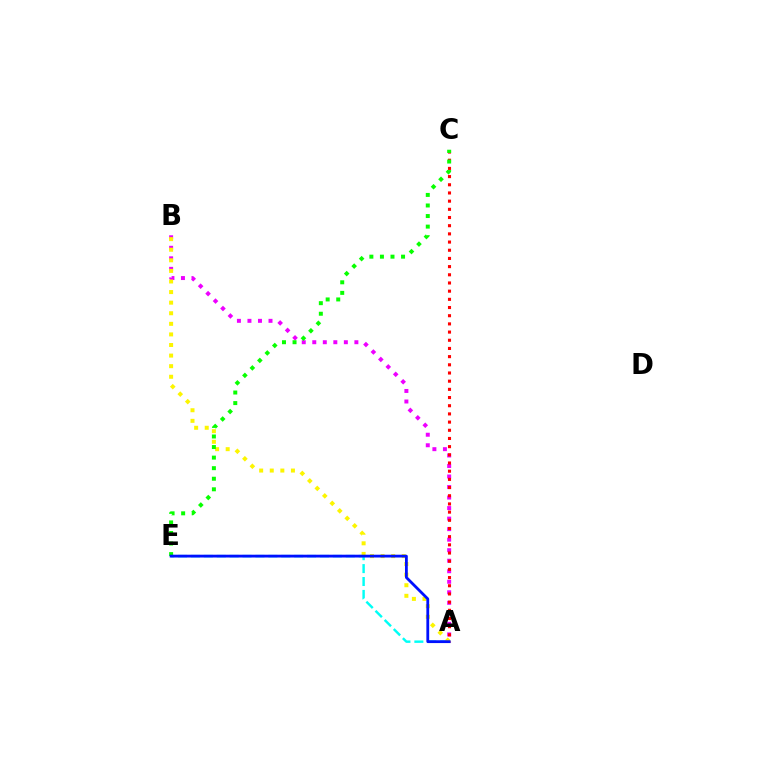{('A', 'B'): [{'color': '#ee00ff', 'line_style': 'dotted', 'thickness': 2.86}, {'color': '#fcf500', 'line_style': 'dotted', 'thickness': 2.88}], ('A', 'E'): [{'color': '#00fff6', 'line_style': 'dashed', 'thickness': 1.75}, {'color': '#0010ff', 'line_style': 'solid', 'thickness': 2.02}], ('A', 'C'): [{'color': '#ff0000', 'line_style': 'dotted', 'thickness': 2.22}], ('C', 'E'): [{'color': '#08ff00', 'line_style': 'dotted', 'thickness': 2.87}]}